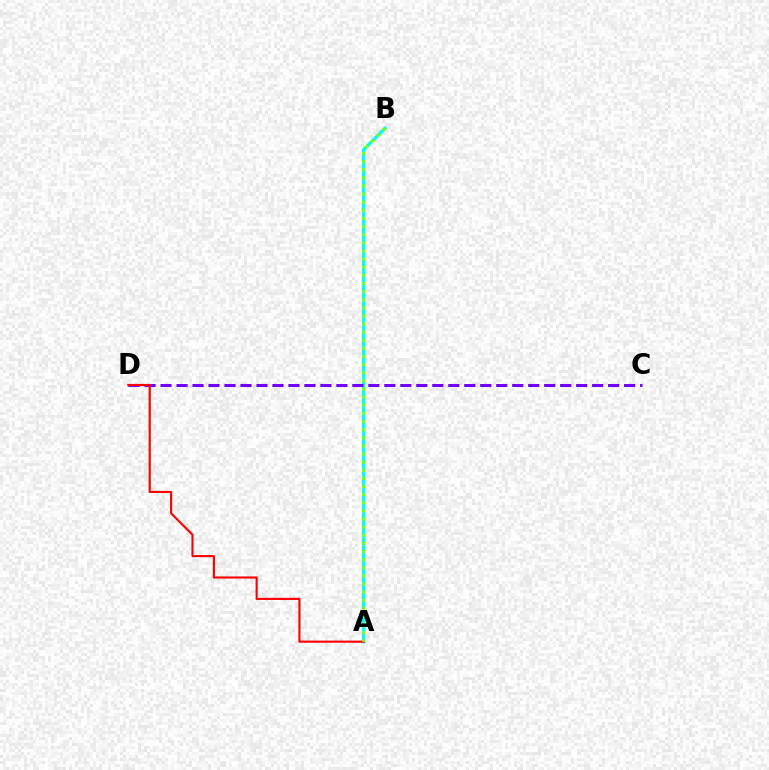{('A', 'B'): [{'color': '#00fff6', 'line_style': 'solid', 'thickness': 2.44}, {'color': '#84ff00', 'line_style': 'dotted', 'thickness': 2.21}], ('C', 'D'): [{'color': '#7200ff', 'line_style': 'dashed', 'thickness': 2.17}], ('A', 'D'): [{'color': '#ff0000', 'line_style': 'solid', 'thickness': 1.54}]}